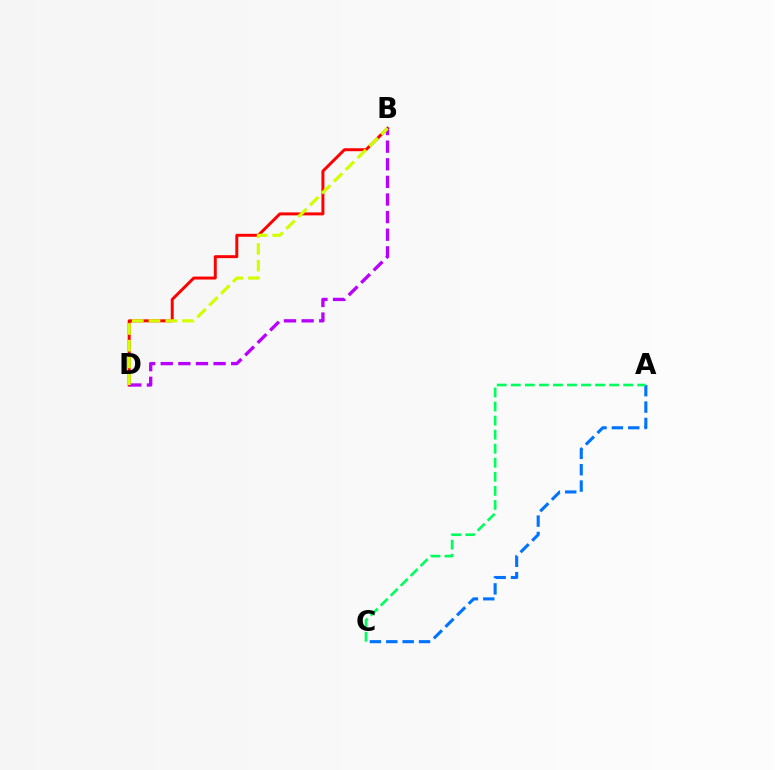{('B', 'D'): [{'color': '#ff0000', 'line_style': 'solid', 'thickness': 2.13}, {'color': '#b900ff', 'line_style': 'dashed', 'thickness': 2.39}, {'color': '#d1ff00', 'line_style': 'dashed', 'thickness': 2.27}], ('A', 'C'): [{'color': '#0074ff', 'line_style': 'dashed', 'thickness': 2.22}, {'color': '#00ff5c', 'line_style': 'dashed', 'thickness': 1.91}]}